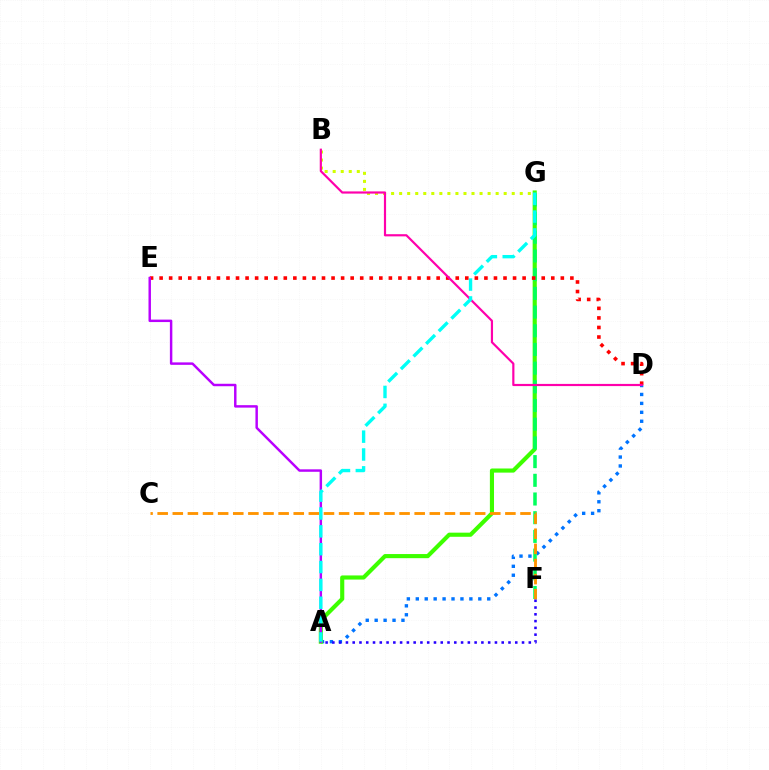{('A', 'D'): [{'color': '#0074ff', 'line_style': 'dotted', 'thickness': 2.43}], ('B', 'G'): [{'color': '#d1ff00', 'line_style': 'dotted', 'thickness': 2.18}], ('A', 'G'): [{'color': '#3dff00', 'line_style': 'solid', 'thickness': 2.97}, {'color': '#00fff6', 'line_style': 'dashed', 'thickness': 2.43}], ('F', 'G'): [{'color': '#00ff5c', 'line_style': 'dashed', 'thickness': 2.54}], ('D', 'E'): [{'color': '#ff0000', 'line_style': 'dotted', 'thickness': 2.6}], ('B', 'D'): [{'color': '#ff00ac', 'line_style': 'solid', 'thickness': 1.57}], ('A', 'E'): [{'color': '#b900ff', 'line_style': 'solid', 'thickness': 1.77}], ('C', 'F'): [{'color': '#ff9400', 'line_style': 'dashed', 'thickness': 2.05}], ('A', 'F'): [{'color': '#2500ff', 'line_style': 'dotted', 'thickness': 1.84}]}